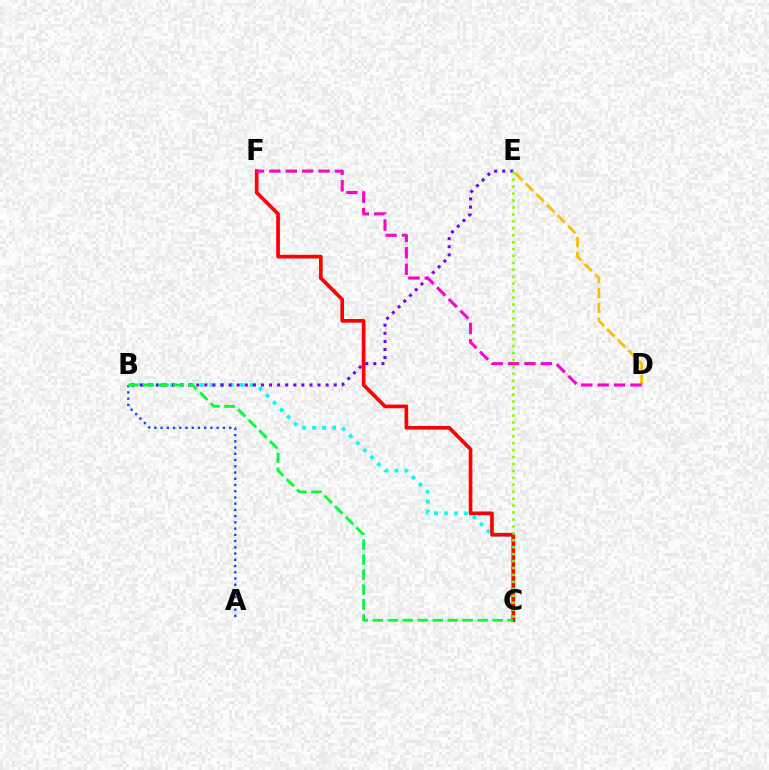{('B', 'C'): [{'color': '#00fff6', 'line_style': 'dotted', 'thickness': 2.71}, {'color': '#00ff39', 'line_style': 'dashed', 'thickness': 2.03}], ('C', 'F'): [{'color': '#ff0000', 'line_style': 'solid', 'thickness': 2.65}], ('B', 'E'): [{'color': '#7200ff', 'line_style': 'dotted', 'thickness': 2.2}], ('D', 'E'): [{'color': '#ffbd00', 'line_style': 'dashed', 'thickness': 2.03}], ('A', 'B'): [{'color': '#004bff', 'line_style': 'dotted', 'thickness': 1.69}], ('C', 'E'): [{'color': '#84ff00', 'line_style': 'dotted', 'thickness': 1.88}], ('D', 'F'): [{'color': '#ff00cf', 'line_style': 'dashed', 'thickness': 2.23}]}